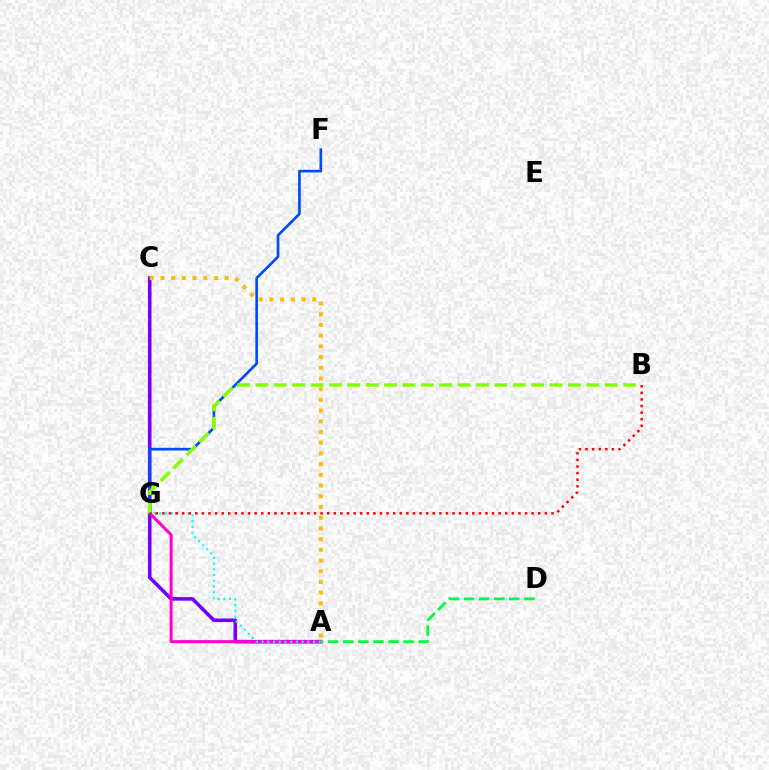{('A', 'C'): [{'color': '#7200ff', 'line_style': 'solid', 'thickness': 2.58}, {'color': '#ffbd00', 'line_style': 'dotted', 'thickness': 2.91}], ('A', 'G'): [{'color': '#ff00cf', 'line_style': 'solid', 'thickness': 2.17}, {'color': '#00fff6', 'line_style': 'dotted', 'thickness': 1.55}], ('F', 'G'): [{'color': '#004bff', 'line_style': 'solid', 'thickness': 1.93}], ('B', 'G'): [{'color': '#84ff00', 'line_style': 'dashed', 'thickness': 2.5}, {'color': '#ff0000', 'line_style': 'dotted', 'thickness': 1.79}], ('A', 'D'): [{'color': '#00ff39', 'line_style': 'dashed', 'thickness': 2.05}]}